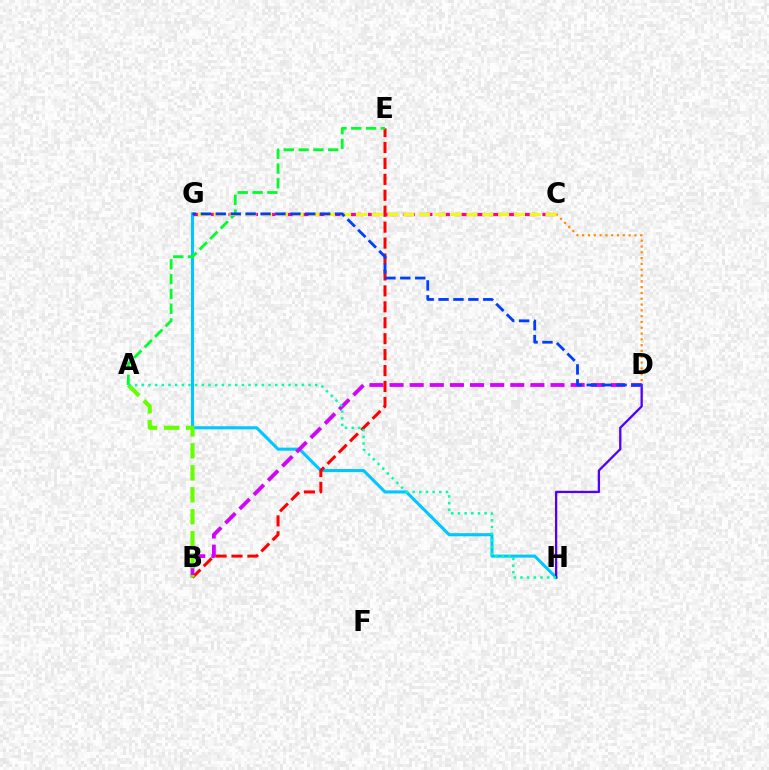{('G', 'H'): [{'color': '#00c7ff', 'line_style': 'solid', 'thickness': 2.21}], ('D', 'H'): [{'color': '#4f00ff', 'line_style': 'solid', 'thickness': 1.64}], ('C', 'D'): [{'color': '#ff8800', 'line_style': 'dotted', 'thickness': 1.58}], ('B', 'D'): [{'color': '#d600ff', 'line_style': 'dashed', 'thickness': 2.73}], ('B', 'E'): [{'color': '#ff0000', 'line_style': 'dashed', 'thickness': 2.16}], ('A', 'E'): [{'color': '#00ff27', 'line_style': 'dashed', 'thickness': 2.01}], ('C', 'G'): [{'color': '#ff00a0', 'line_style': 'dashed', 'thickness': 2.37}, {'color': '#eeff00', 'line_style': 'dashed', 'thickness': 2.15}], ('D', 'G'): [{'color': '#003fff', 'line_style': 'dashed', 'thickness': 2.02}], ('A', 'B'): [{'color': '#66ff00', 'line_style': 'dashed', 'thickness': 2.98}], ('A', 'H'): [{'color': '#00ffaf', 'line_style': 'dotted', 'thickness': 1.81}]}